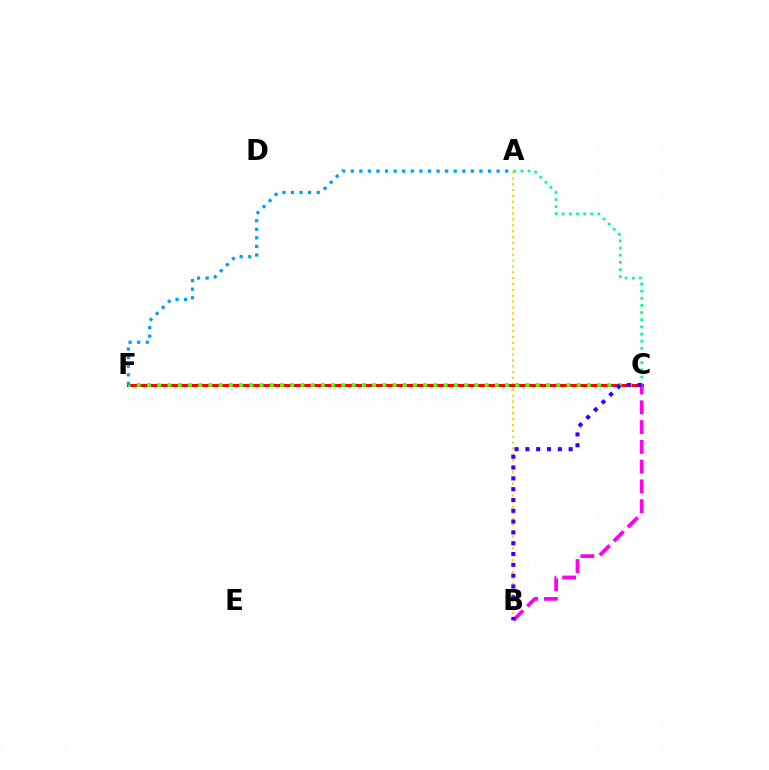{('A', 'C'): [{'color': '#00ff86', 'line_style': 'dotted', 'thickness': 1.94}], ('A', 'B'): [{'color': '#ffd500', 'line_style': 'dotted', 'thickness': 1.6}], ('C', 'F'): [{'color': '#ff0000', 'line_style': 'solid', 'thickness': 2.14}, {'color': '#4fff00', 'line_style': 'dotted', 'thickness': 2.78}], ('B', 'C'): [{'color': '#ff00ed', 'line_style': 'dashed', 'thickness': 2.69}, {'color': '#3700ff', 'line_style': 'dotted', 'thickness': 2.94}], ('A', 'F'): [{'color': '#009eff', 'line_style': 'dotted', 'thickness': 2.33}]}